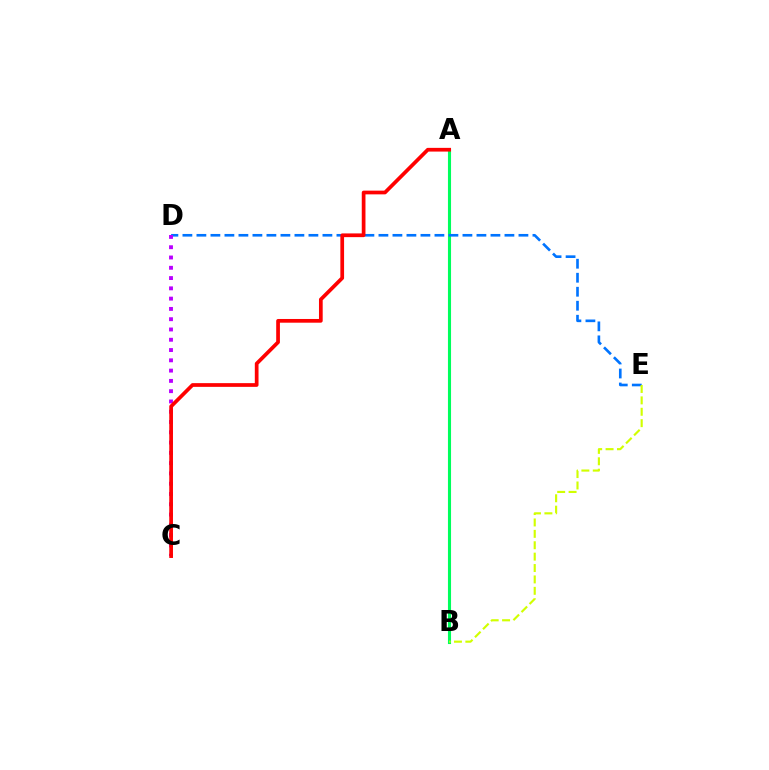{('A', 'B'): [{'color': '#00ff5c', 'line_style': 'solid', 'thickness': 2.23}], ('D', 'E'): [{'color': '#0074ff', 'line_style': 'dashed', 'thickness': 1.9}], ('B', 'E'): [{'color': '#d1ff00', 'line_style': 'dashed', 'thickness': 1.55}], ('C', 'D'): [{'color': '#b900ff', 'line_style': 'dotted', 'thickness': 2.79}], ('A', 'C'): [{'color': '#ff0000', 'line_style': 'solid', 'thickness': 2.67}]}